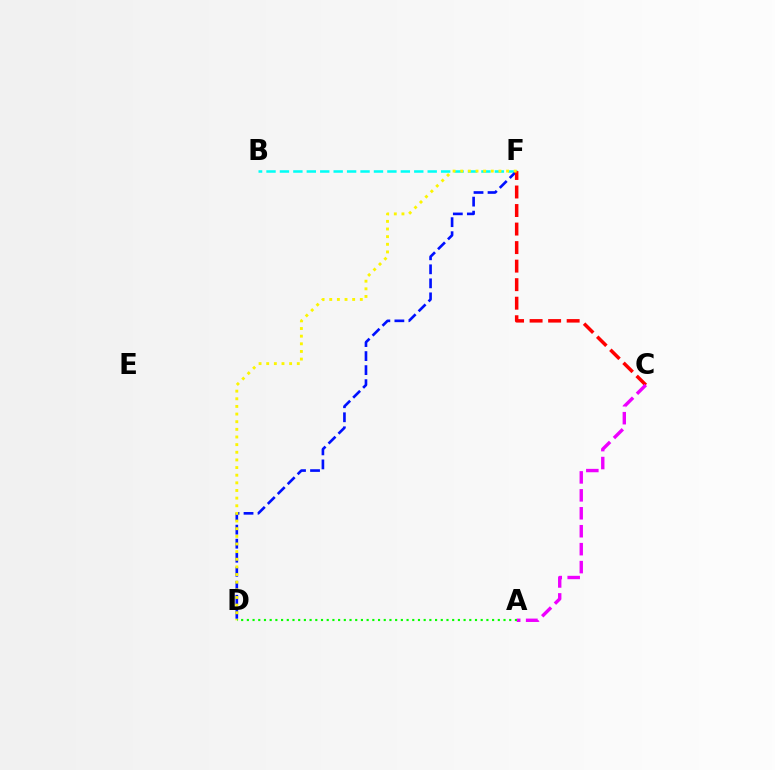{('B', 'F'): [{'color': '#00fff6', 'line_style': 'dashed', 'thickness': 1.82}], ('D', 'F'): [{'color': '#0010ff', 'line_style': 'dashed', 'thickness': 1.91}, {'color': '#fcf500', 'line_style': 'dotted', 'thickness': 2.08}], ('C', 'F'): [{'color': '#ff0000', 'line_style': 'dashed', 'thickness': 2.52}], ('A', 'C'): [{'color': '#ee00ff', 'line_style': 'dashed', 'thickness': 2.44}], ('A', 'D'): [{'color': '#08ff00', 'line_style': 'dotted', 'thickness': 1.55}]}